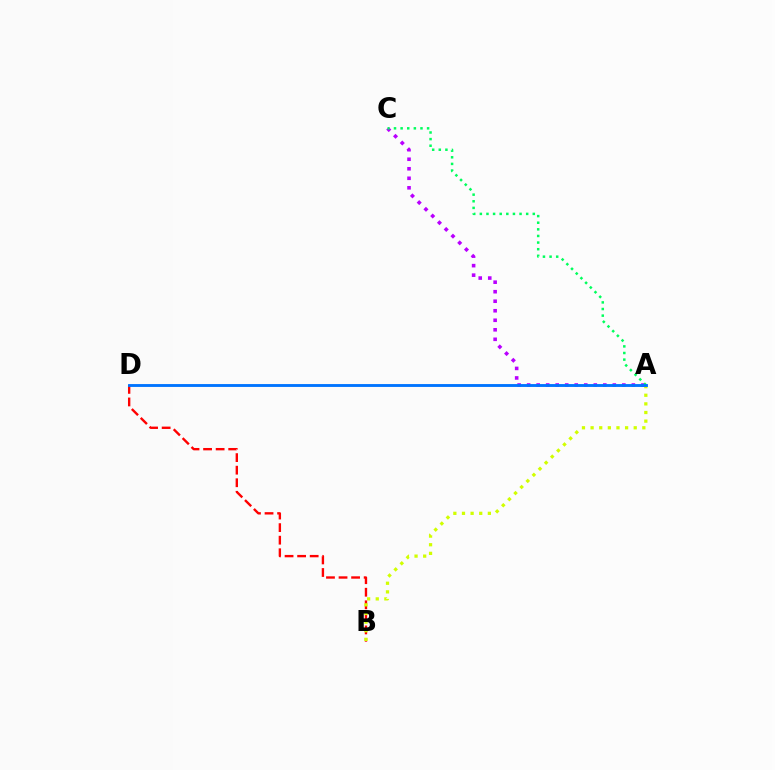{('A', 'C'): [{'color': '#b900ff', 'line_style': 'dotted', 'thickness': 2.59}, {'color': '#00ff5c', 'line_style': 'dotted', 'thickness': 1.8}], ('B', 'D'): [{'color': '#ff0000', 'line_style': 'dashed', 'thickness': 1.71}], ('A', 'B'): [{'color': '#d1ff00', 'line_style': 'dotted', 'thickness': 2.34}], ('A', 'D'): [{'color': '#0074ff', 'line_style': 'solid', 'thickness': 2.07}]}